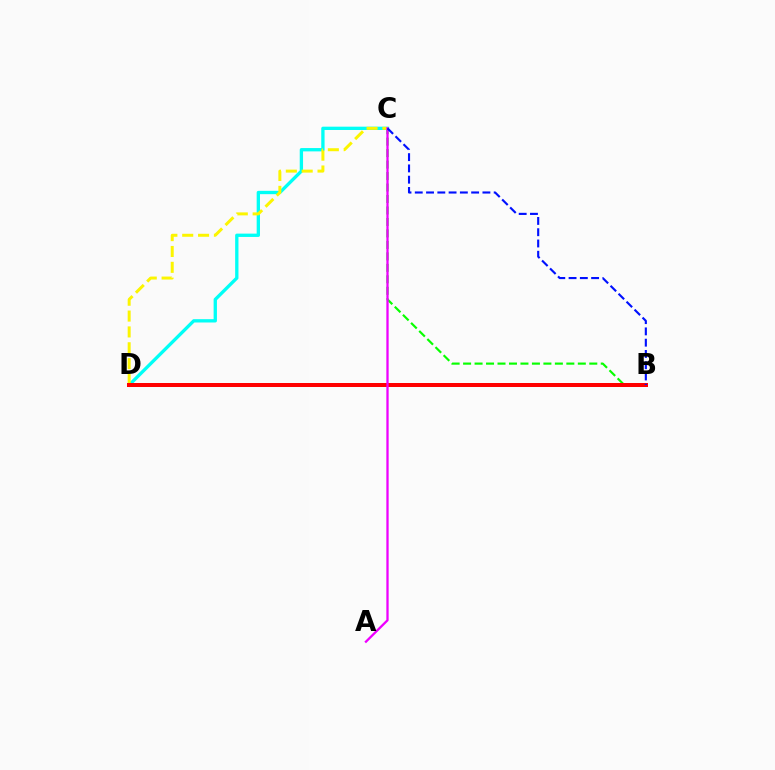{('B', 'C'): [{'color': '#08ff00', 'line_style': 'dashed', 'thickness': 1.56}, {'color': '#0010ff', 'line_style': 'dashed', 'thickness': 1.53}], ('C', 'D'): [{'color': '#00fff6', 'line_style': 'solid', 'thickness': 2.39}, {'color': '#fcf500', 'line_style': 'dashed', 'thickness': 2.15}], ('B', 'D'): [{'color': '#ff0000', 'line_style': 'solid', 'thickness': 2.88}], ('A', 'C'): [{'color': '#ee00ff', 'line_style': 'solid', 'thickness': 1.65}]}